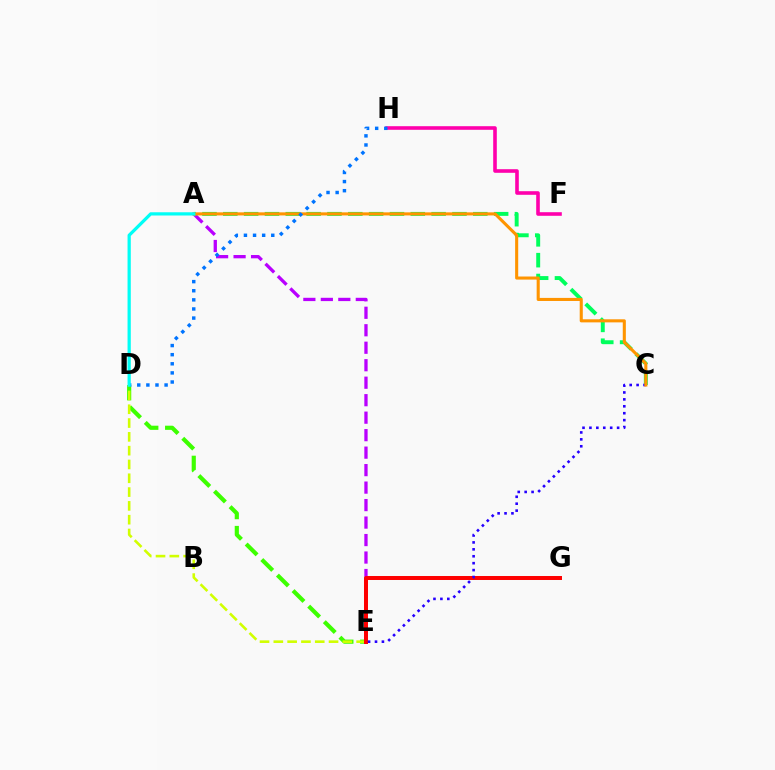{('A', 'E'): [{'color': '#b900ff', 'line_style': 'dashed', 'thickness': 2.38}], ('F', 'H'): [{'color': '#ff00ac', 'line_style': 'solid', 'thickness': 2.59}], ('D', 'E'): [{'color': '#3dff00', 'line_style': 'dashed', 'thickness': 2.99}, {'color': '#d1ff00', 'line_style': 'dashed', 'thickness': 1.88}], ('A', 'C'): [{'color': '#00ff5c', 'line_style': 'dashed', 'thickness': 2.83}, {'color': '#ff9400', 'line_style': 'solid', 'thickness': 2.22}], ('E', 'G'): [{'color': '#ff0000', 'line_style': 'solid', 'thickness': 2.86}], ('C', 'E'): [{'color': '#2500ff', 'line_style': 'dotted', 'thickness': 1.88}], ('D', 'H'): [{'color': '#0074ff', 'line_style': 'dotted', 'thickness': 2.48}], ('A', 'D'): [{'color': '#00fff6', 'line_style': 'solid', 'thickness': 2.33}]}